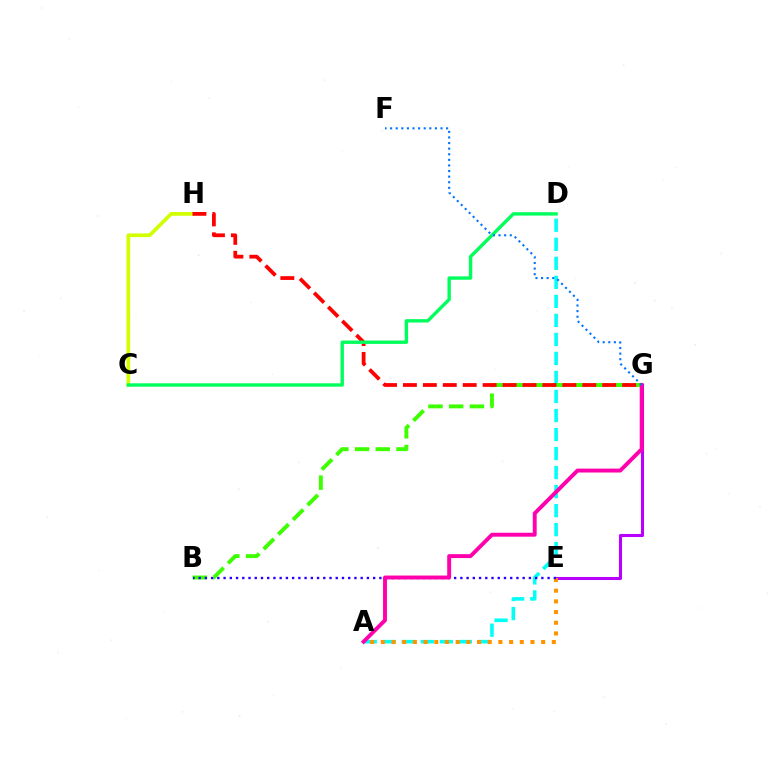{('A', 'D'): [{'color': '#00fff6', 'line_style': 'dashed', 'thickness': 2.58}], ('C', 'H'): [{'color': '#d1ff00', 'line_style': 'solid', 'thickness': 2.66}], ('E', 'G'): [{'color': '#b900ff', 'line_style': 'solid', 'thickness': 2.21}], ('B', 'G'): [{'color': '#3dff00', 'line_style': 'dashed', 'thickness': 2.82}], ('A', 'E'): [{'color': '#ff9400', 'line_style': 'dotted', 'thickness': 2.9}], ('B', 'E'): [{'color': '#2500ff', 'line_style': 'dotted', 'thickness': 1.69}], ('A', 'G'): [{'color': '#ff00ac', 'line_style': 'solid', 'thickness': 2.82}], ('G', 'H'): [{'color': '#ff0000', 'line_style': 'dashed', 'thickness': 2.71}], ('C', 'D'): [{'color': '#00ff5c', 'line_style': 'solid', 'thickness': 2.43}], ('F', 'G'): [{'color': '#0074ff', 'line_style': 'dotted', 'thickness': 1.52}]}